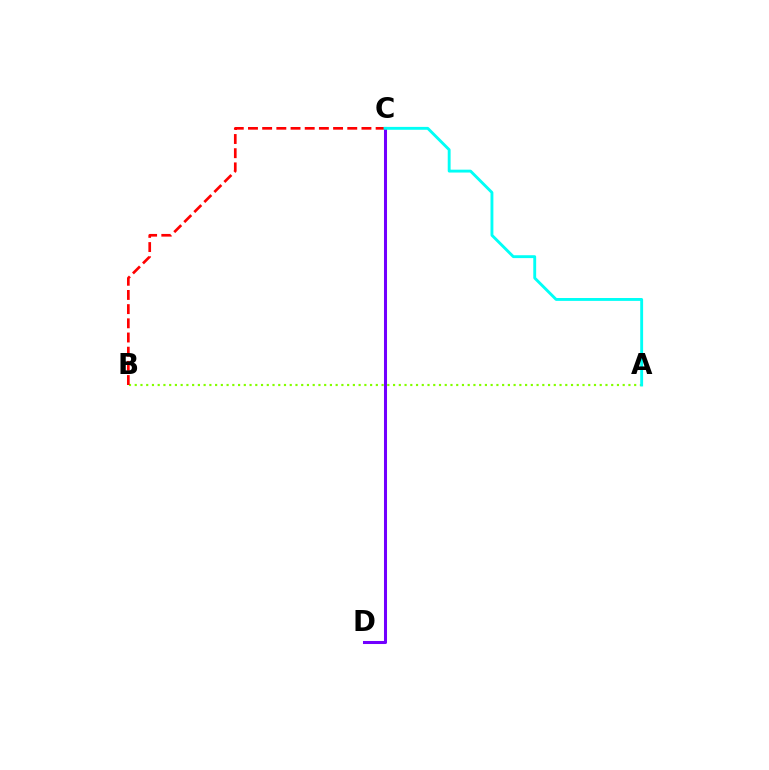{('C', 'D'): [{'color': '#7200ff', 'line_style': 'solid', 'thickness': 2.19}], ('A', 'B'): [{'color': '#84ff00', 'line_style': 'dotted', 'thickness': 1.56}], ('B', 'C'): [{'color': '#ff0000', 'line_style': 'dashed', 'thickness': 1.93}], ('A', 'C'): [{'color': '#00fff6', 'line_style': 'solid', 'thickness': 2.07}]}